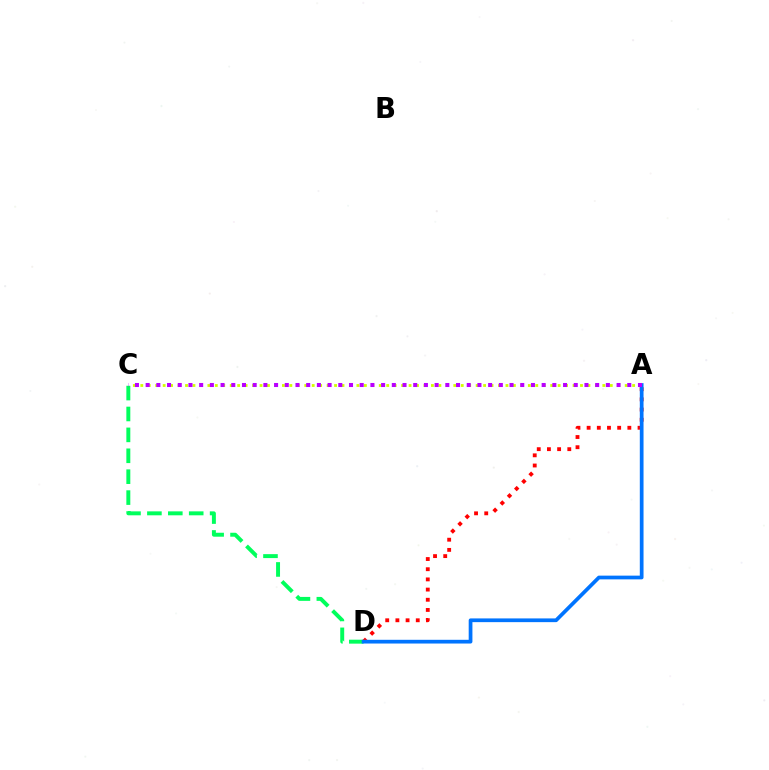{('A', 'C'): [{'color': '#d1ff00', 'line_style': 'dotted', 'thickness': 2.02}, {'color': '#b900ff', 'line_style': 'dotted', 'thickness': 2.91}], ('C', 'D'): [{'color': '#00ff5c', 'line_style': 'dashed', 'thickness': 2.84}], ('A', 'D'): [{'color': '#ff0000', 'line_style': 'dotted', 'thickness': 2.77}, {'color': '#0074ff', 'line_style': 'solid', 'thickness': 2.68}]}